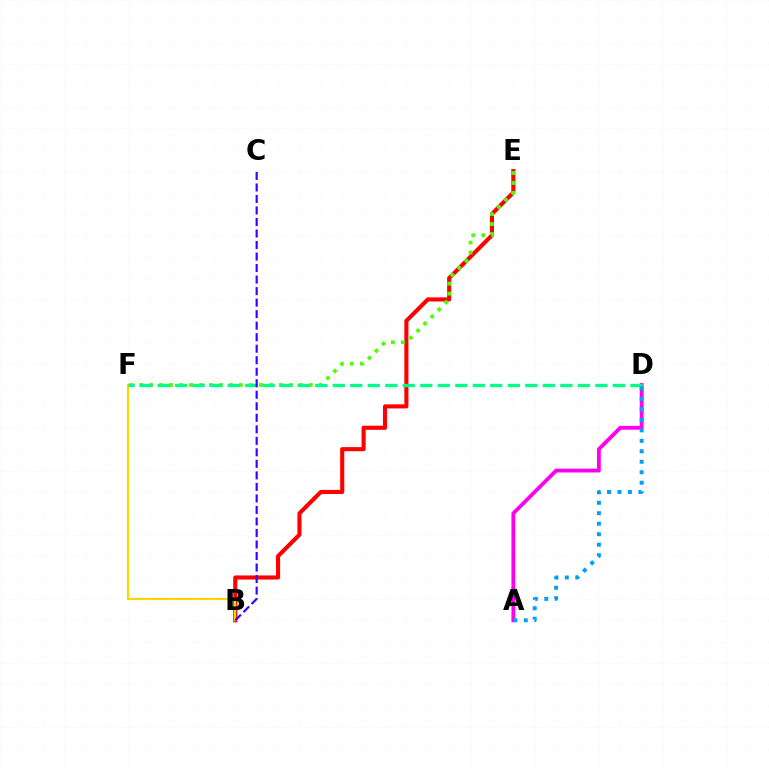{('B', 'E'): [{'color': '#ff0000', 'line_style': 'solid', 'thickness': 2.95}], ('E', 'F'): [{'color': '#4fff00', 'line_style': 'dotted', 'thickness': 2.71}], ('A', 'D'): [{'color': '#ff00ed', 'line_style': 'solid', 'thickness': 2.75}, {'color': '#009eff', 'line_style': 'dotted', 'thickness': 2.85}], ('B', 'F'): [{'color': '#ffd500', 'line_style': 'solid', 'thickness': 1.58}], ('D', 'F'): [{'color': '#00ff86', 'line_style': 'dashed', 'thickness': 2.38}], ('B', 'C'): [{'color': '#3700ff', 'line_style': 'dashed', 'thickness': 1.56}]}